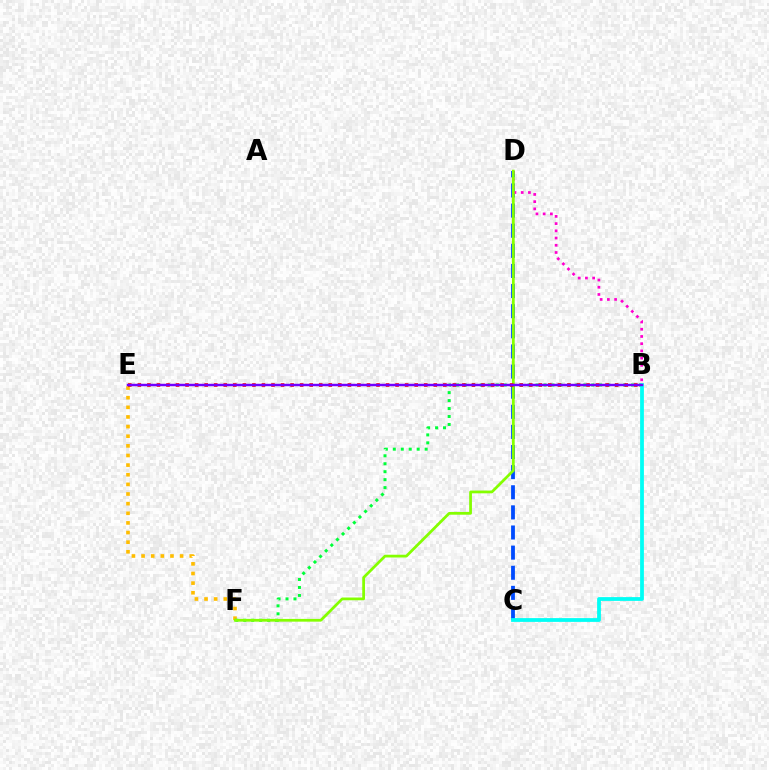{('C', 'D'): [{'color': '#004bff', 'line_style': 'dashed', 'thickness': 2.73}], ('E', 'F'): [{'color': '#ffbd00', 'line_style': 'dotted', 'thickness': 2.62}], ('B', 'F'): [{'color': '#00ff39', 'line_style': 'dotted', 'thickness': 2.16}], ('B', 'D'): [{'color': '#ff00cf', 'line_style': 'dotted', 'thickness': 1.96}], ('D', 'F'): [{'color': '#84ff00', 'line_style': 'solid', 'thickness': 1.98}], ('B', 'E'): [{'color': '#ff0000', 'line_style': 'dotted', 'thickness': 2.59}, {'color': '#7200ff', 'line_style': 'solid', 'thickness': 1.76}], ('B', 'C'): [{'color': '#00fff6', 'line_style': 'solid', 'thickness': 2.72}]}